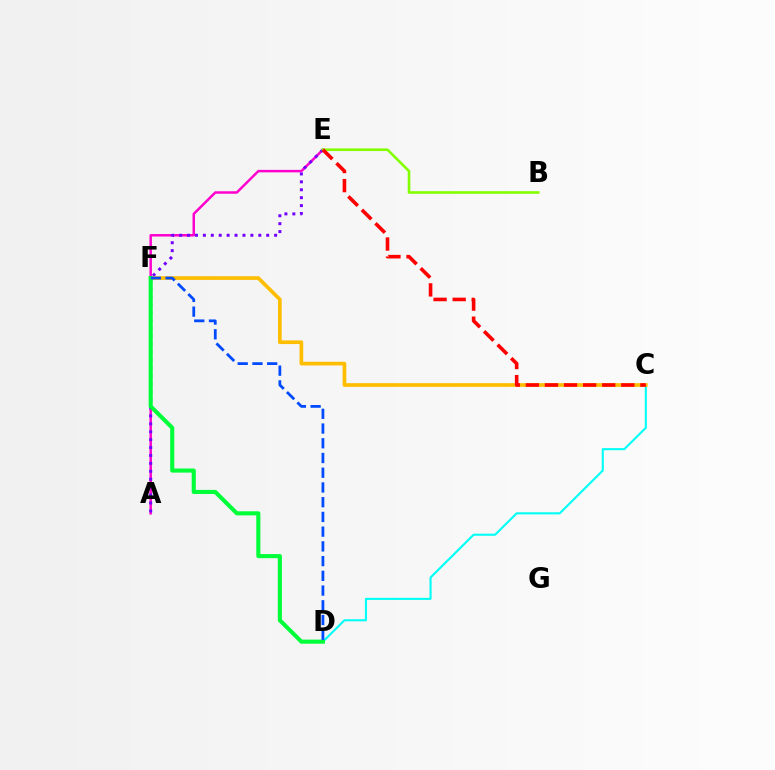{('C', 'D'): [{'color': '#00fff6', 'line_style': 'solid', 'thickness': 1.51}], ('A', 'E'): [{'color': '#ff00cf', 'line_style': 'solid', 'thickness': 1.79}, {'color': '#7200ff', 'line_style': 'dotted', 'thickness': 2.15}], ('C', 'F'): [{'color': '#ffbd00', 'line_style': 'solid', 'thickness': 2.65}], ('D', 'F'): [{'color': '#00ff39', 'line_style': 'solid', 'thickness': 2.95}, {'color': '#004bff', 'line_style': 'dashed', 'thickness': 2.0}], ('B', 'E'): [{'color': '#84ff00', 'line_style': 'solid', 'thickness': 1.89}], ('C', 'E'): [{'color': '#ff0000', 'line_style': 'dashed', 'thickness': 2.59}]}